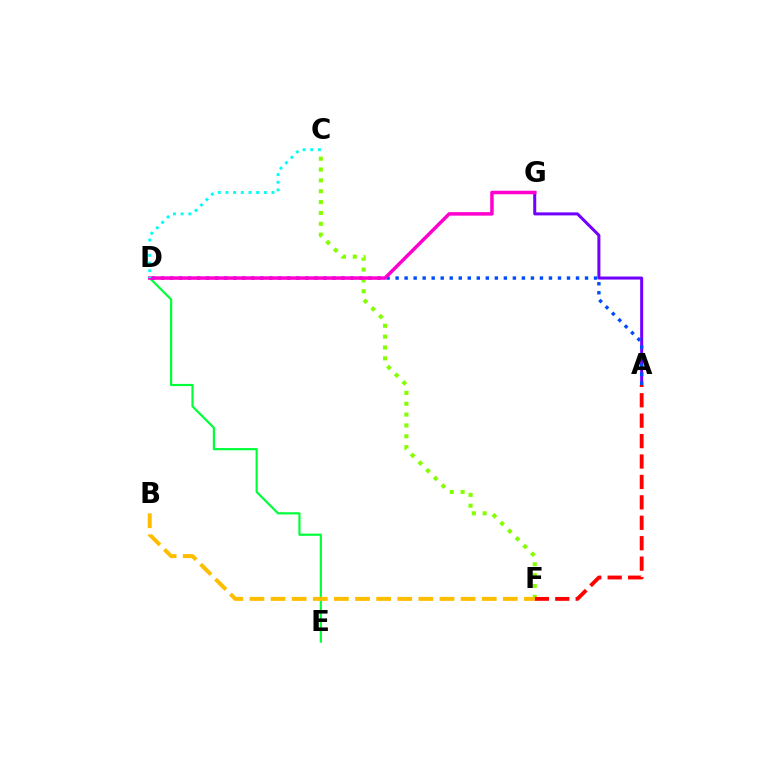{('A', 'G'): [{'color': '#7200ff', 'line_style': 'solid', 'thickness': 2.17}], ('C', 'F'): [{'color': '#84ff00', 'line_style': 'dotted', 'thickness': 2.95}], ('D', 'E'): [{'color': '#00ff39', 'line_style': 'solid', 'thickness': 1.57}], ('A', 'F'): [{'color': '#ff0000', 'line_style': 'dashed', 'thickness': 2.77}], ('A', 'D'): [{'color': '#004bff', 'line_style': 'dotted', 'thickness': 2.45}], ('B', 'F'): [{'color': '#ffbd00', 'line_style': 'dashed', 'thickness': 2.87}], ('D', 'G'): [{'color': '#ff00cf', 'line_style': 'solid', 'thickness': 2.52}], ('C', 'D'): [{'color': '#00fff6', 'line_style': 'dotted', 'thickness': 2.08}]}